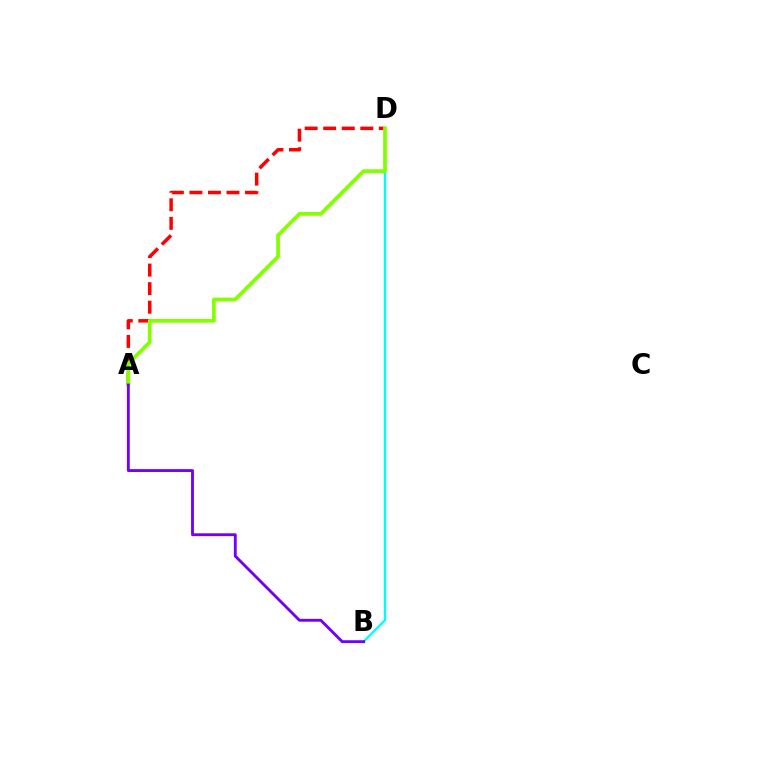{('B', 'D'): [{'color': '#00fff6', 'line_style': 'solid', 'thickness': 1.69}], ('A', 'D'): [{'color': '#ff0000', 'line_style': 'dashed', 'thickness': 2.52}, {'color': '#84ff00', 'line_style': 'solid', 'thickness': 2.68}], ('A', 'B'): [{'color': '#7200ff', 'line_style': 'solid', 'thickness': 2.06}]}